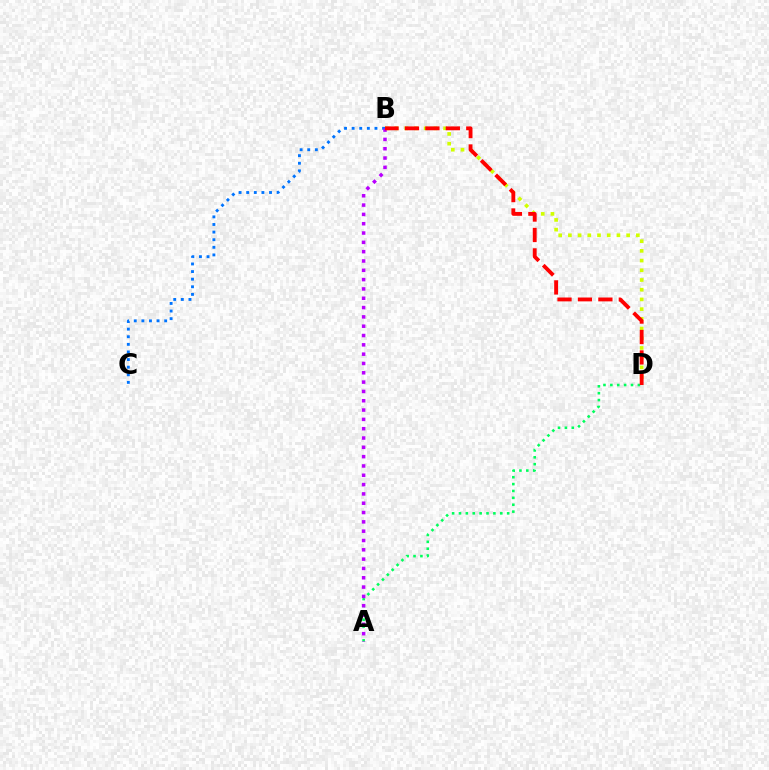{('B', 'D'): [{'color': '#d1ff00', 'line_style': 'dotted', 'thickness': 2.64}, {'color': '#ff0000', 'line_style': 'dashed', 'thickness': 2.78}], ('A', 'D'): [{'color': '#00ff5c', 'line_style': 'dotted', 'thickness': 1.87}], ('B', 'C'): [{'color': '#0074ff', 'line_style': 'dotted', 'thickness': 2.07}], ('A', 'B'): [{'color': '#b900ff', 'line_style': 'dotted', 'thickness': 2.53}]}